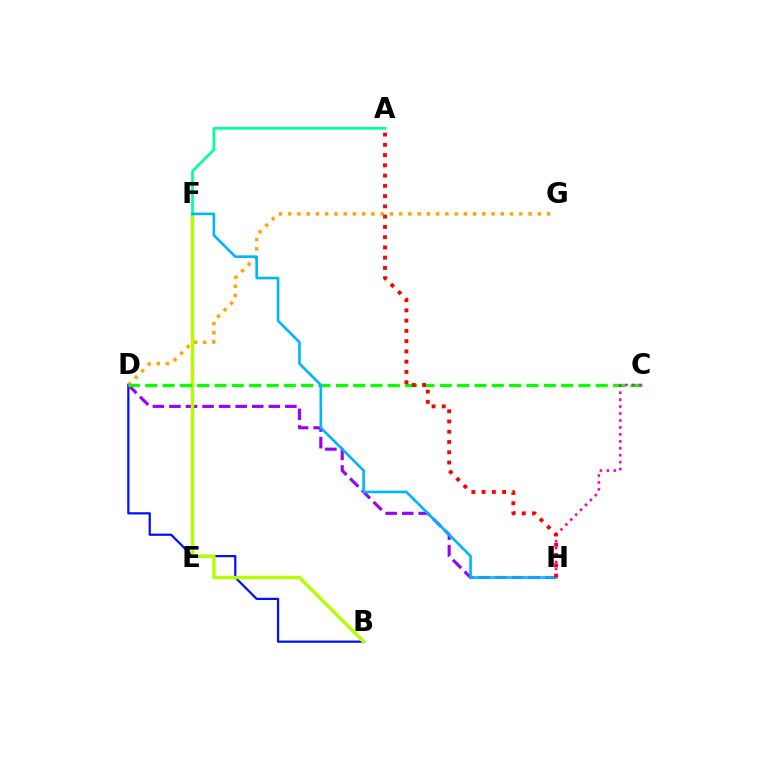{('B', 'D'): [{'color': '#0010ff', 'line_style': 'solid', 'thickness': 1.61}], ('D', 'G'): [{'color': '#ffa500', 'line_style': 'dotted', 'thickness': 2.51}], ('D', 'H'): [{'color': '#9b00ff', 'line_style': 'dashed', 'thickness': 2.25}], ('B', 'F'): [{'color': '#b3ff00', 'line_style': 'solid', 'thickness': 2.45}], ('C', 'D'): [{'color': '#08ff00', 'line_style': 'dashed', 'thickness': 2.35}], ('A', 'F'): [{'color': '#00ff9d', 'line_style': 'solid', 'thickness': 1.93}], ('C', 'H'): [{'color': '#ff00bd', 'line_style': 'dotted', 'thickness': 1.89}], ('F', 'H'): [{'color': '#00b5ff', 'line_style': 'solid', 'thickness': 1.9}], ('A', 'H'): [{'color': '#ff0000', 'line_style': 'dotted', 'thickness': 2.79}]}